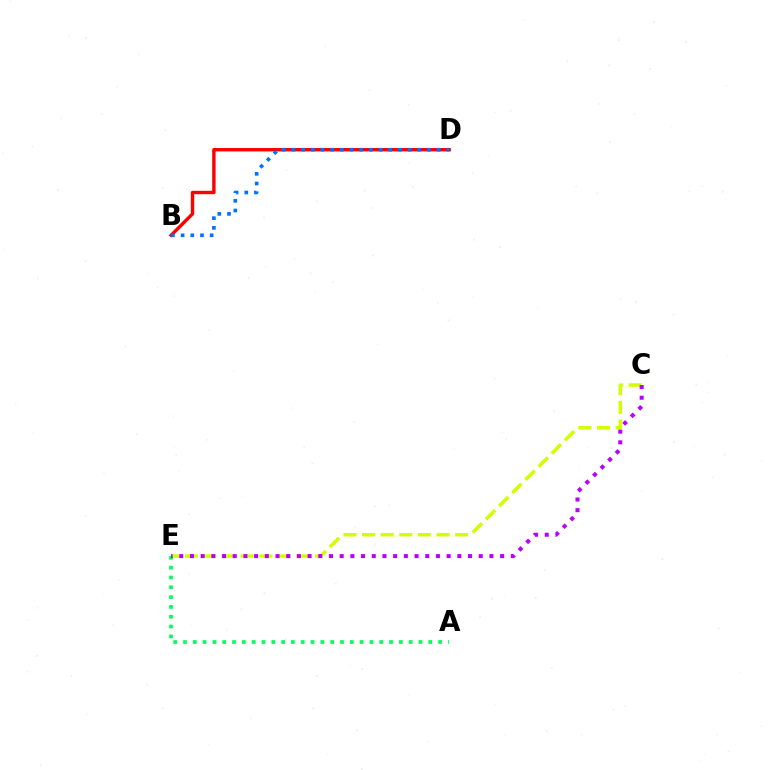{('B', 'D'): [{'color': '#ff0000', 'line_style': 'solid', 'thickness': 2.46}, {'color': '#0074ff', 'line_style': 'dotted', 'thickness': 2.63}], ('C', 'E'): [{'color': '#d1ff00', 'line_style': 'dashed', 'thickness': 2.53}, {'color': '#b900ff', 'line_style': 'dotted', 'thickness': 2.91}], ('A', 'E'): [{'color': '#00ff5c', 'line_style': 'dotted', 'thickness': 2.67}]}